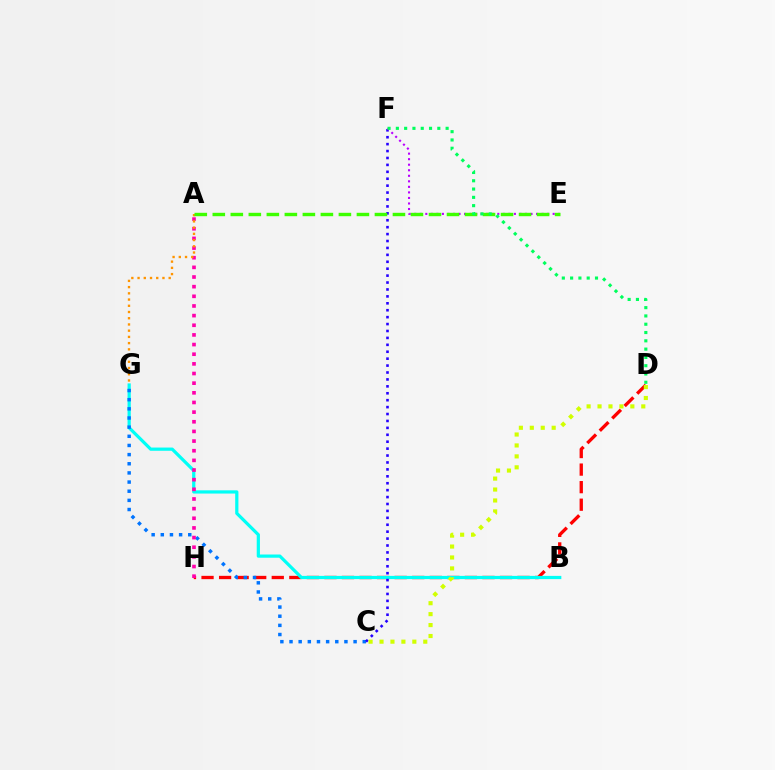{('D', 'H'): [{'color': '#ff0000', 'line_style': 'dashed', 'thickness': 2.39}], ('B', 'G'): [{'color': '#00fff6', 'line_style': 'solid', 'thickness': 2.32}], ('C', 'G'): [{'color': '#0074ff', 'line_style': 'dotted', 'thickness': 2.49}], ('C', 'F'): [{'color': '#2500ff', 'line_style': 'dotted', 'thickness': 1.88}], ('A', 'H'): [{'color': '#ff00ac', 'line_style': 'dotted', 'thickness': 2.62}], ('A', 'G'): [{'color': '#ff9400', 'line_style': 'dotted', 'thickness': 1.69}], ('E', 'F'): [{'color': '#b900ff', 'line_style': 'dotted', 'thickness': 1.5}], ('A', 'E'): [{'color': '#3dff00', 'line_style': 'dashed', 'thickness': 2.45}], ('C', 'D'): [{'color': '#d1ff00', 'line_style': 'dotted', 'thickness': 2.97}], ('D', 'F'): [{'color': '#00ff5c', 'line_style': 'dotted', 'thickness': 2.25}]}